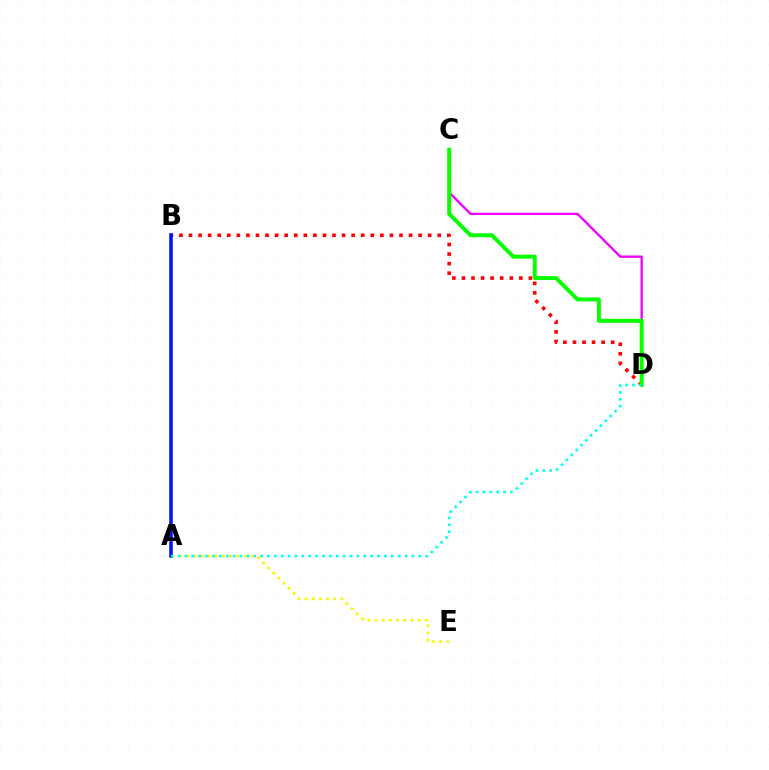{('B', 'D'): [{'color': '#ff0000', 'line_style': 'dotted', 'thickness': 2.6}], ('C', 'D'): [{'color': '#ee00ff', 'line_style': 'solid', 'thickness': 1.66}, {'color': '#08ff00', 'line_style': 'solid', 'thickness': 2.85}], ('A', 'E'): [{'color': '#fcf500', 'line_style': 'dotted', 'thickness': 1.95}], ('A', 'B'): [{'color': '#0010ff', 'line_style': 'solid', 'thickness': 2.52}], ('A', 'D'): [{'color': '#00fff6', 'line_style': 'dotted', 'thickness': 1.87}]}